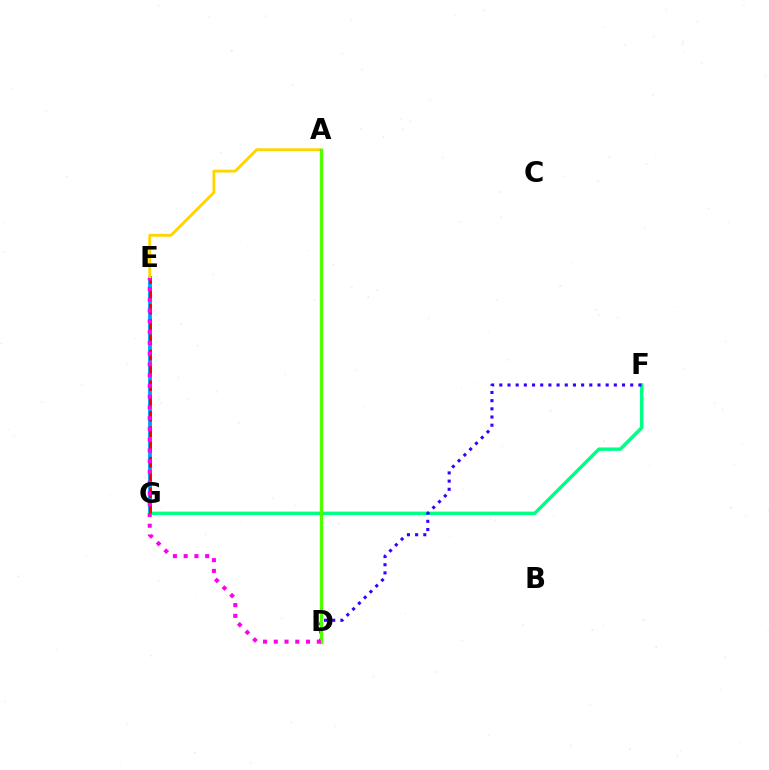{('E', 'G'): [{'color': '#009eff', 'line_style': 'solid', 'thickness': 2.76}, {'color': '#ff0000', 'line_style': 'dashed', 'thickness': 2.08}], ('A', 'E'): [{'color': '#ffd500', 'line_style': 'solid', 'thickness': 2.06}], ('F', 'G'): [{'color': '#00ff86', 'line_style': 'solid', 'thickness': 2.48}], ('D', 'F'): [{'color': '#3700ff', 'line_style': 'dotted', 'thickness': 2.22}], ('A', 'D'): [{'color': '#4fff00', 'line_style': 'solid', 'thickness': 2.38}], ('D', 'E'): [{'color': '#ff00ed', 'line_style': 'dotted', 'thickness': 2.92}]}